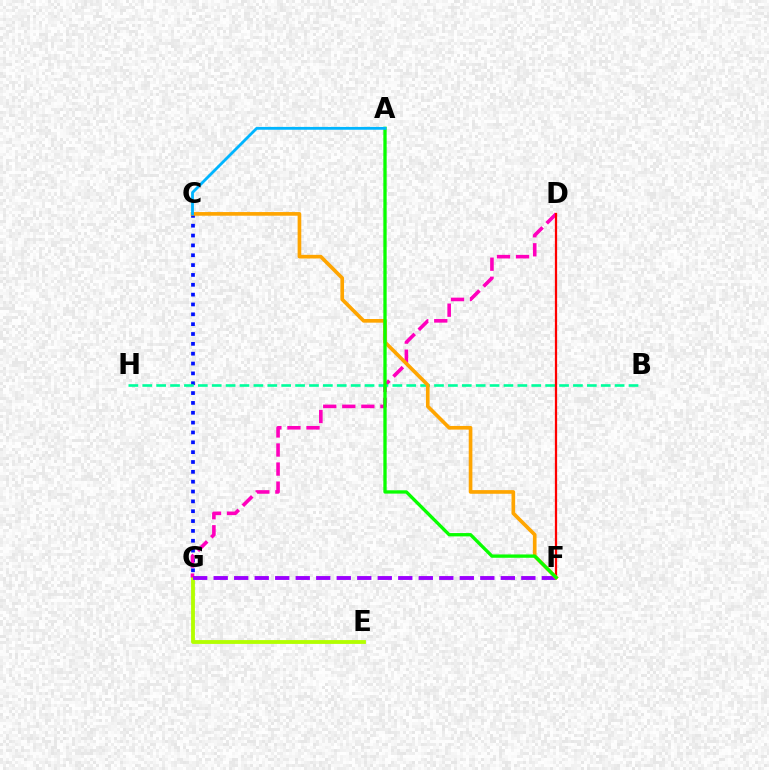{('C', 'G'): [{'color': '#0010ff', 'line_style': 'dotted', 'thickness': 2.67}], ('E', 'G'): [{'color': '#b3ff00', 'line_style': 'solid', 'thickness': 2.76}], ('D', 'G'): [{'color': '#ff00bd', 'line_style': 'dashed', 'thickness': 2.59}], ('F', 'G'): [{'color': '#9b00ff', 'line_style': 'dashed', 'thickness': 2.79}], ('B', 'H'): [{'color': '#00ff9d', 'line_style': 'dashed', 'thickness': 1.89}], ('D', 'F'): [{'color': '#ff0000', 'line_style': 'solid', 'thickness': 1.63}], ('C', 'F'): [{'color': '#ffa500', 'line_style': 'solid', 'thickness': 2.63}], ('A', 'F'): [{'color': '#08ff00', 'line_style': 'solid', 'thickness': 2.39}], ('A', 'C'): [{'color': '#00b5ff', 'line_style': 'solid', 'thickness': 2.03}]}